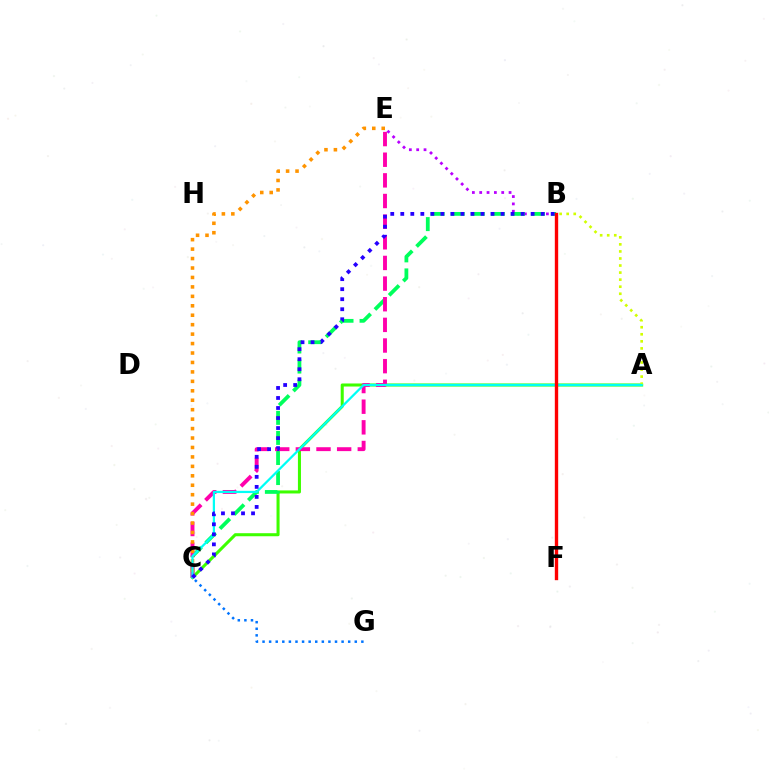{('C', 'G'): [{'color': '#0074ff', 'line_style': 'dotted', 'thickness': 1.79}], ('A', 'C'): [{'color': '#3dff00', 'line_style': 'solid', 'thickness': 2.19}, {'color': '#00fff6', 'line_style': 'solid', 'thickness': 1.61}], ('A', 'B'): [{'color': '#d1ff00', 'line_style': 'dotted', 'thickness': 1.92}], ('B', 'E'): [{'color': '#b900ff', 'line_style': 'dotted', 'thickness': 1.99}], ('B', 'C'): [{'color': '#00ff5c', 'line_style': 'dashed', 'thickness': 2.73}, {'color': '#2500ff', 'line_style': 'dotted', 'thickness': 2.72}], ('C', 'E'): [{'color': '#ff00ac', 'line_style': 'dashed', 'thickness': 2.8}, {'color': '#ff9400', 'line_style': 'dotted', 'thickness': 2.57}], ('B', 'F'): [{'color': '#ff0000', 'line_style': 'solid', 'thickness': 2.43}]}